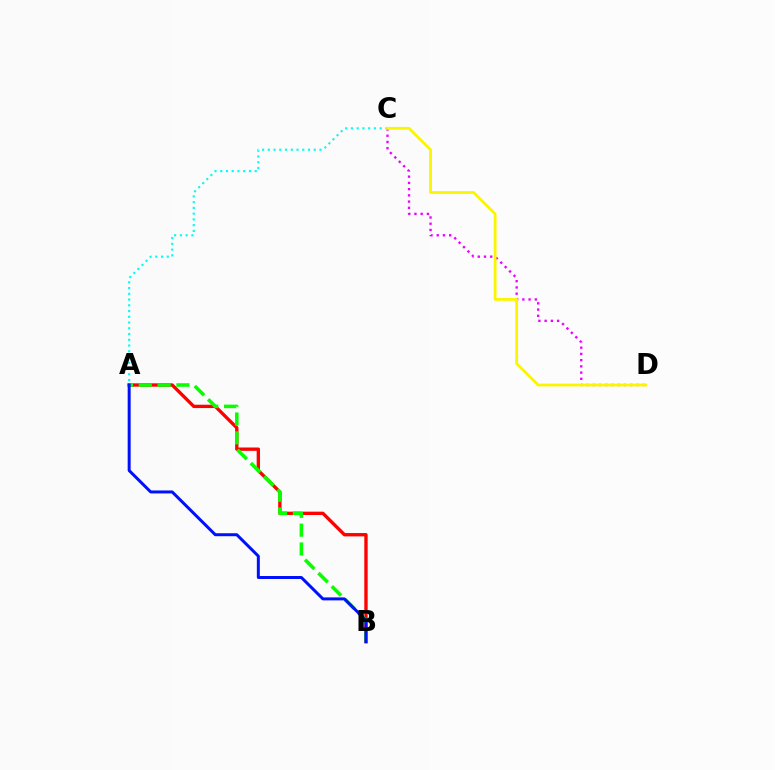{('C', 'D'): [{'color': '#ee00ff', 'line_style': 'dotted', 'thickness': 1.69}, {'color': '#fcf500', 'line_style': 'solid', 'thickness': 2.02}], ('A', 'C'): [{'color': '#00fff6', 'line_style': 'dotted', 'thickness': 1.56}], ('A', 'B'): [{'color': '#ff0000', 'line_style': 'solid', 'thickness': 2.41}, {'color': '#08ff00', 'line_style': 'dashed', 'thickness': 2.56}, {'color': '#0010ff', 'line_style': 'solid', 'thickness': 2.15}]}